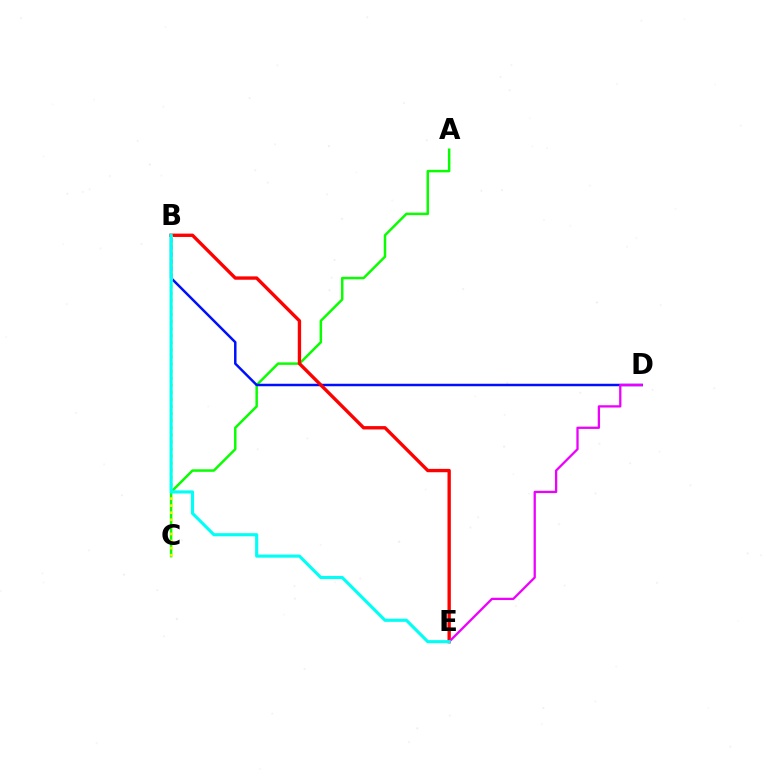{('A', 'C'): [{'color': '#08ff00', 'line_style': 'solid', 'thickness': 1.78}], ('B', 'D'): [{'color': '#0010ff', 'line_style': 'solid', 'thickness': 1.79}], ('B', 'E'): [{'color': '#ff0000', 'line_style': 'solid', 'thickness': 2.41}, {'color': '#00fff6', 'line_style': 'solid', 'thickness': 2.24}], ('B', 'C'): [{'color': '#fcf500', 'line_style': 'dotted', 'thickness': 1.92}], ('D', 'E'): [{'color': '#ee00ff', 'line_style': 'solid', 'thickness': 1.64}]}